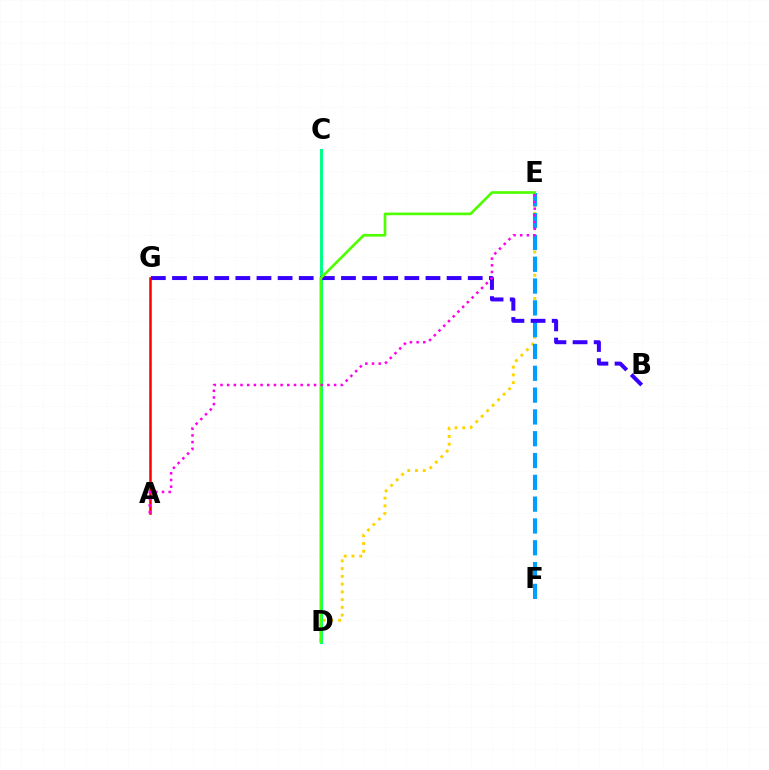{('D', 'E'): [{'color': '#ffd500', 'line_style': 'dotted', 'thickness': 2.11}, {'color': '#4fff00', 'line_style': 'solid', 'thickness': 1.91}], ('E', 'F'): [{'color': '#009eff', 'line_style': 'dashed', 'thickness': 2.96}], ('C', 'D'): [{'color': '#00ff86', 'line_style': 'solid', 'thickness': 2.14}], ('A', 'G'): [{'color': '#ff0000', 'line_style': 'solid', 'thickness': 1.82}], ('B', 'G'): [{'color': '#3700ff', 'line_style': 'dashed', 'thickness': 2.87}], ('A', 'E'): [{'color': '#ff00ed', 'line_style': 'dotted', 'thickness': 1.82}]}